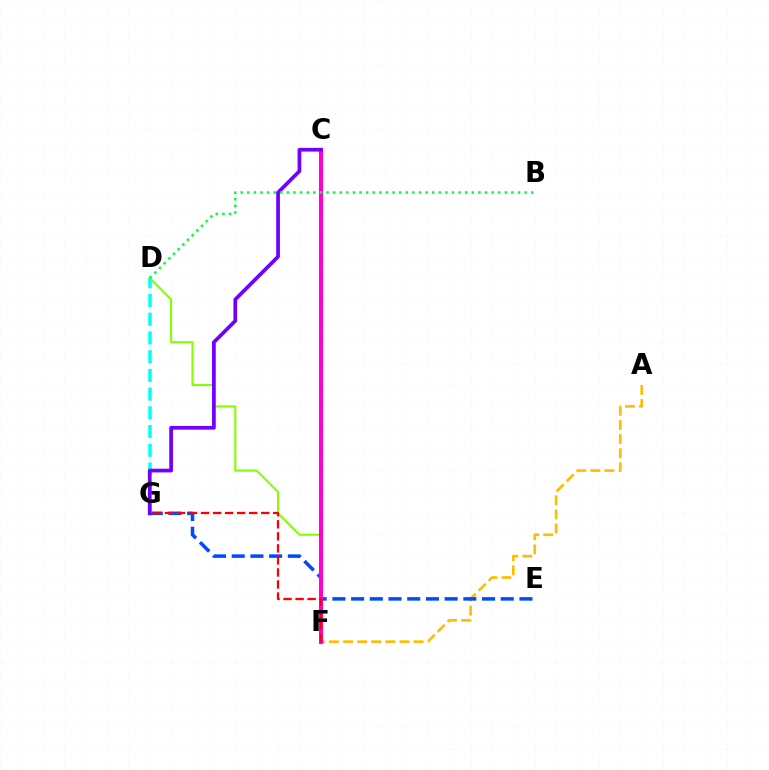{('A', 'F'): [{'color': '#ffbd00', 'line_style': 'dashed', 'thickness': 1.92}], ('D', 'F'): [{'color': '#84ff00', 'line_style': 'solid', 'thickness': 1.51}], ('E', 'G'): [{'color': '#004bff', 'line_style': 'dashed', 'thickness': 2.54}], ('C', 'F'): [{'color': '#ff00cf', 'line_style': 'solid', 'thickness': 2.94}], ('D', 'G'): [{'color': '#00fff6', 'line_style': 'dashed', 'thickness': 2.54}], ('F', 'G'): [{'color': '#ff0000', 'line_style': 'dashed', 'thickness': 1.64}], ('C', 'G'): [{'color': '#7200ff', 'line_style': 'solid', 'thickness': 2.68}], ('B', 'D'): [{'color': '#00ff39', 'line_style': 'dotted', 'thickness': 1.79}]}